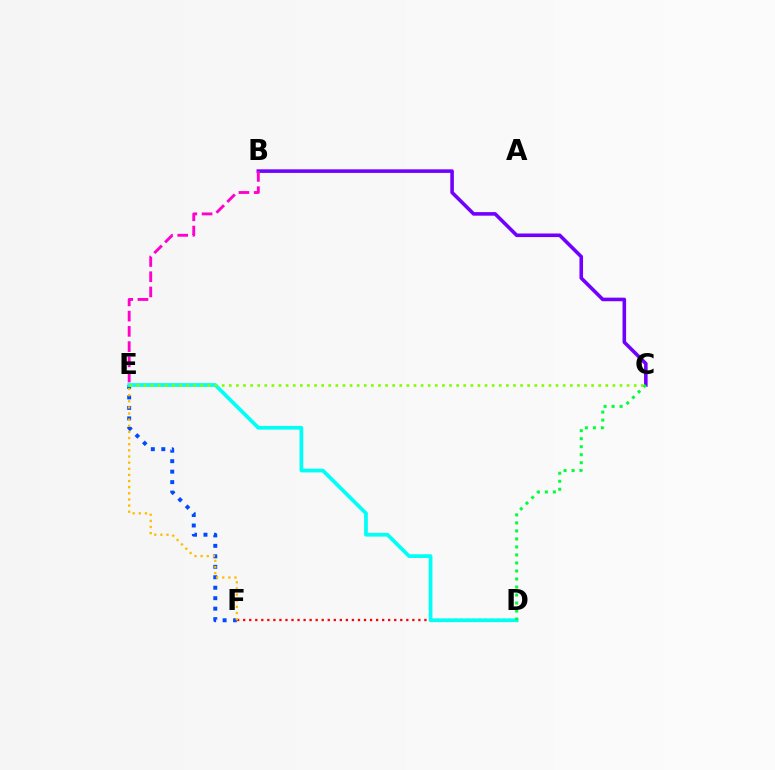{('B', 'C'): [{'color': '#7200ff', 'line_style': 'solid', 'thickness': 2.58}], ('D', 'F'): [{'color': '#ff0000', 'line_style': 'dotted', 'thickness': 1.64}], ('E', 'F'): [{'color': '#004bff', 'line_style': 'dotted', 'thickness': 2.84}, {'color': '#ffbd00', 'line_style': 'dotted', 'thickness': 1.67}], ('D', 'E'): [{'color': '#00fff6', 'line_style': 'solid', 'thickness': 2.69}], ('C', 'E'): [{'color': '#84ff00', 'line_style': 'dotted', 'thickness': 1.93}], ('B', 'E'): [{'color': '#ff00cf', 'line_style': 'dashed', 'thickness': 2.07}], ('C', 'D'): [{'color': '#00ff39', 'line_style': 'dotted', 'thickness': 2.18}]}